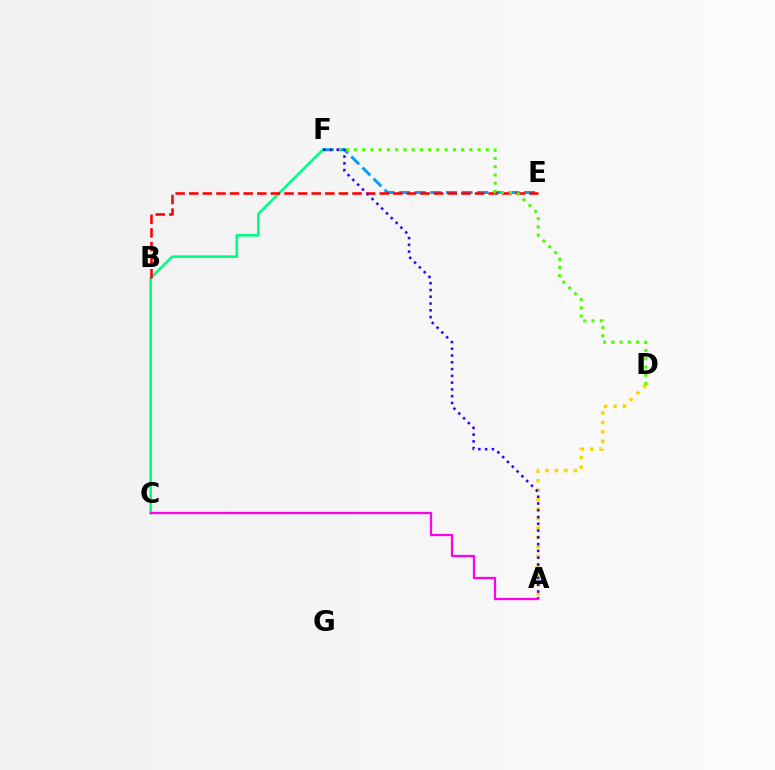{('C', 'F'): [{'color': '#00ff86', 'line_style': 'solid', 'thickness': 1.91}], ('A', 'D'): [{'color': '#ffd500', 'line_style': 'dotted', 'thickness': 2.57}], ('E', 'F'): [{'color': '#009eff', 'line_style': 'dashed', 'thickness': 2.12}], ('B', 'E'): [{'color': '#ff0000', 'line_style': 'dashed', 'thickness': 1.85}], ('D', 'F'): [{'color': '#4fff00', 'line_style': 'dotted', 'thickness': 2.24}], ('A', 'F'): [{'color': '#3700ff', 'line_style': 'dotted', 'thickness': 1.84}], ('A', 'C'): [{'color': '#ff00ed', 'line_style': 'solid', 'thickness': 1.64}]}